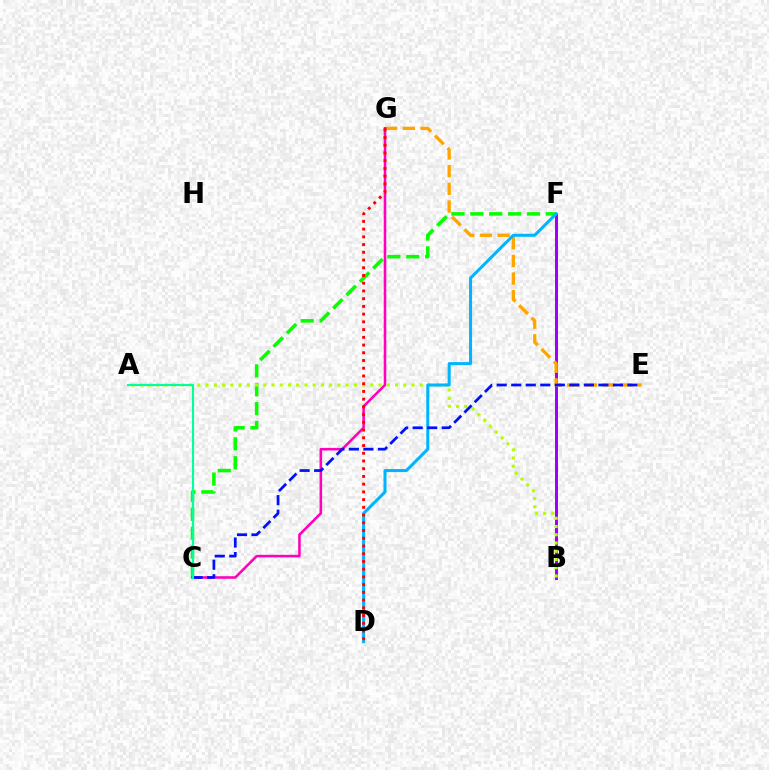{('B', 'F'): [{'color': '#9b00ff', 'line_style': 'solid', 'thickness': 2.13}], ('E', 'G'): [{'color': '#ffa500', 'line_style': 'dashed', 'thickness': 2.4}], ('C', 'F'): [{'color': '#08ff00', 'line_style': 'dashed', 'thickness': 2.56}], ('C', 'G'): [{'color': '#ff00bd', 'line_style': 'solid', 'thickness': 1.85}], ('A', 'B'): [{'color': '#b3ff00', 'line_style': 'dotted', 'thickness': 2.24}], ('D', 'F'): [{'color': '#00b5ff', 'line_style': 'solid', 'thickness': 2.18}], ('C', 'E'): [{'color': '#0010ff', 'line_style': 'dashed', 'thickness': 1.97}], ('D', 'G'): [{'color': '#ff0000', 'line_style': 'dotted', 'thickness': 2.1}], ('A', 'C'): [{'color': '#00ff9d', 'line_style': 'solid', 'thickness': 1.51}]}